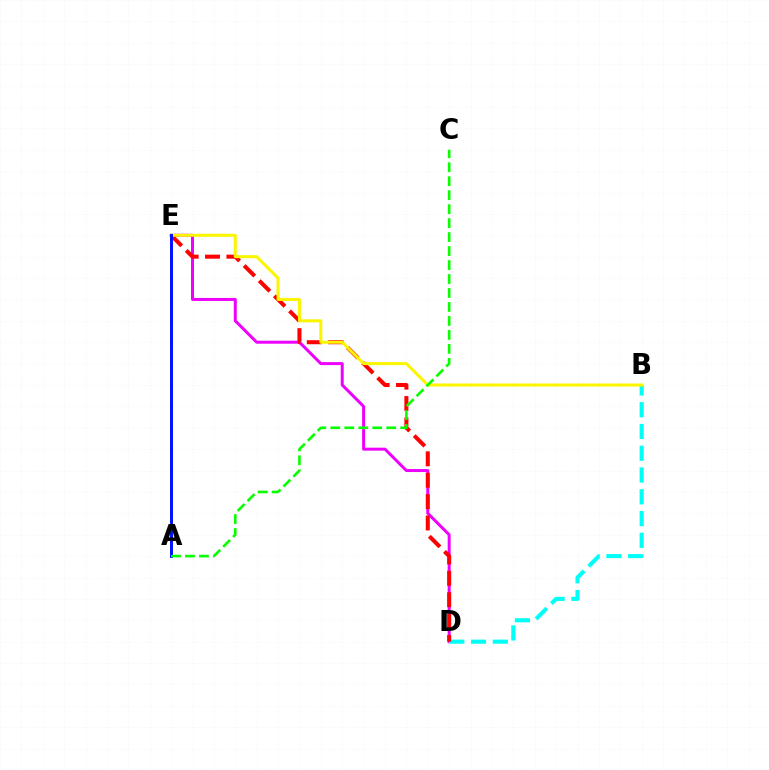{('D', 'E'): [{'color': '#ee00ff', 'line_style': 'solid', 'thickness': 2.15}, {'color': '#ff0000', 'line_style': 'dashed', 'thickness': 2.91}], ('B', 'D'): [{'color': '#00fff6', 'line_style': 'dashed', 'thickness': 2.96}], ('B', 'E'): [{'color': '#fcf500', 'line_style': 'solid', 'thickness': 2.18}], ('A', 'E'): [{'color': '#0010ff', 'line_style': 'solid', 'thickness': 2.1}], ('A', 'C'): [{'color': '#08ff00', 'line_style': 'dashed', 'thickness': 1.9}]}